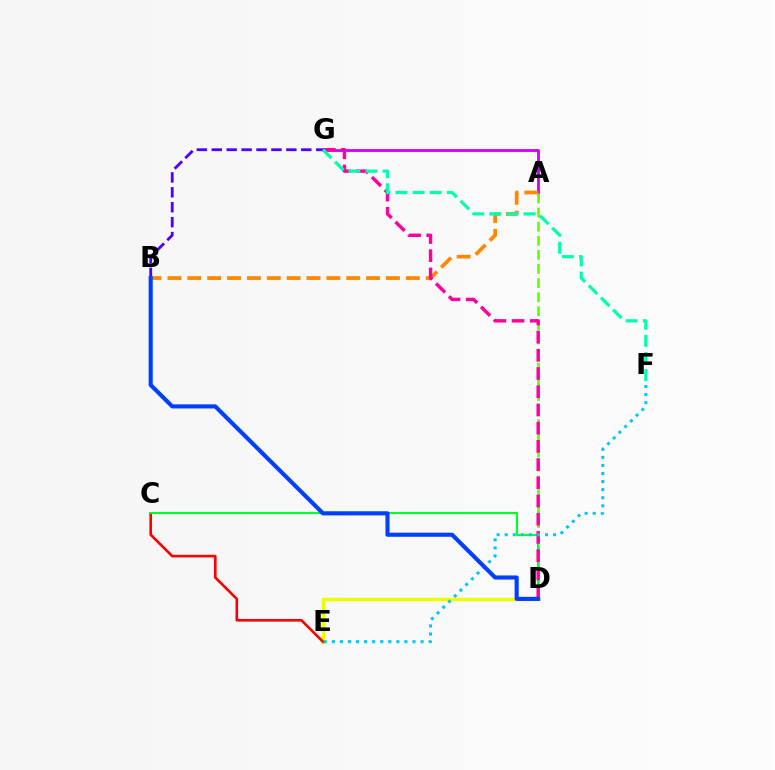{('D', 'E'): [{'color': '#eeff00', 'line_style': 'solid', 'thickness': 2.48}], ('A', 'G'): [{'color': '#d600ff', 'line_style': 'solid', 'thickness': 2.06}], ('A', 'D'): [{'color': '#66ff00', 'line_style': 'dashed', 'thickness': 1.92}], ('C', 'E'): [{'color': '#ff0000', 'line_style': 'solid', 'thickness': 1.9}], ('C', 'D'): [{'color': '#00ff27', 'line_style': 'solid', 'thickness': 1.54}], ('A', 'B'): [{'color': '#ff8800', 'line_style': 'dashed', 'thickness': 2.7}], ('D', 'G'): [{'color': '#ff00a0', 'line_style': 'dashed', 'thickness': 2.47}], ('B', 'G'): [{'color': '#4f00ff', 'line_style': 'dashed', 'thickness': 2.03}], ('E', 'F'): [{'color': '#00c7ff', 'line_style': 'dotted', 'thickness': 2.19}], ('F', 'G'): [{'color': '#00ffaf', 'line_style': 'dashed', 'thickness': 2.33}], ('B', 'D'): [{'color': '#003fff', 'line_style': 'solid', 'thickness': 2.95}]}